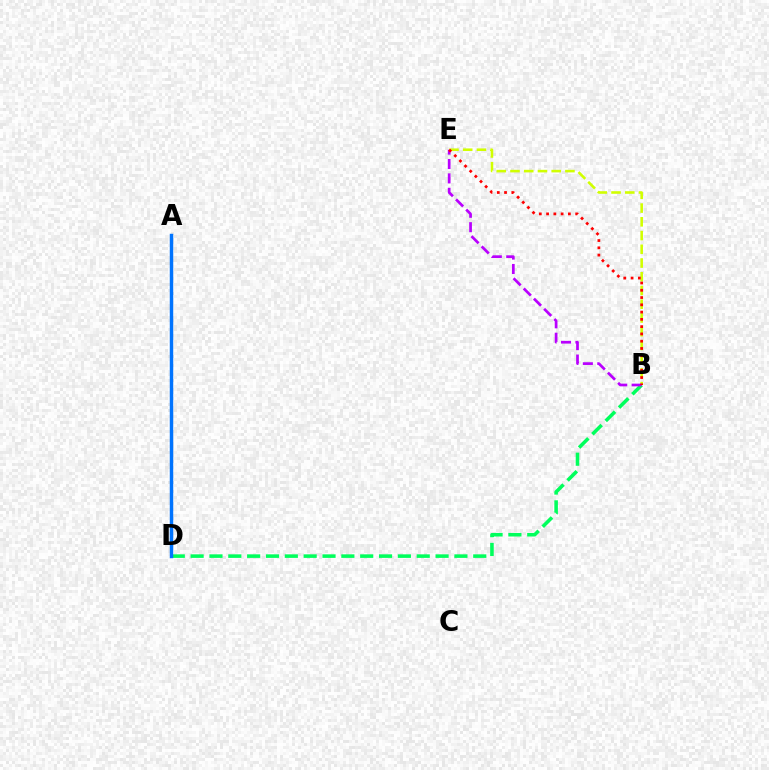{('B', 'D'): [{'color': '#00ff5c', 'line_style': 'dashed', 'thickness': 2.56}], ('B', 'E'): [{'color': '#d1ff00', 'line_style': 'dashed', 'thickness': 1.87}, {'color': '#b900ff', 'line_style': 'dashed', 'thickness': 1.96}, {'color': '#ff0000', 'line_style': 'dotted', 'thickness': 1.98}], ('A', 'D'): [{'color': '#0074ff', 'line_style': 'solid', 'thickness': 2.49}]}